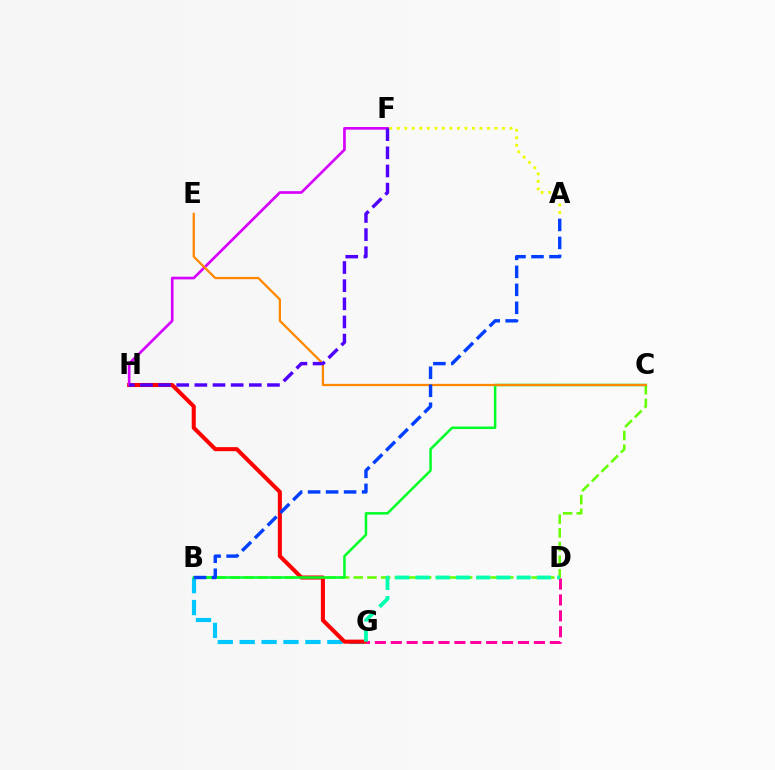{('B', 'C'): [{'color': '#66ff00', 'line_style': 'dashed', 'thickness': 1.86}, {'color': '#00ff27', 'line_style': 'solid', 'thickness': 1.8}], ('B', 'G'): [{'color': '#00c7ff', 'line_style': 'dashed', 'thickness': 2.98}], ('G', 'H'): [{'color': '#ff0000', 'line_style': 'solid', 'thickness': 2.92}], ('D', 'G'): [{'color': '#ff00a0', 'line_style': 'dashed', 'thickness': 2.16}, {'color': '#00ffaf', 'line_style': 'dashed', 'thickness': 2.75}], ('F', 'H'): [{'color': '#d600ff', 'line_style': 'solid', 'thickness': 1.92}, {'color': '#4f00ff', 'line_style': 'dashed', 'thickness': 2.47}], ('A', 'F'): [{'color': '#eeff00', 'line_style': 'dotted', 'thickness': 2.04}], ('C', 'E'): [{'color': '#ff8800', 'line_style': 'solid', 'thickness': 1.64}], ('A', 'B'): [{'color': '#003fff', 'line_style': 'dashed', 'thickness': 2.44}]}